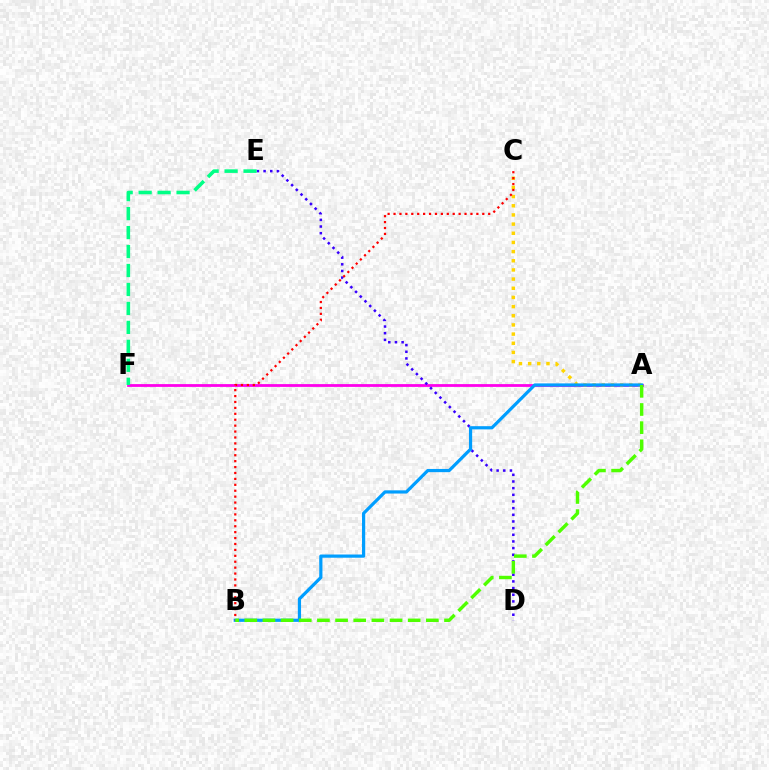{('A', 'F'): [{'color': '#ff00ed', 'line_style': 'solid', 'thickness': 2.01}], ('A', 'C'): [{'color': '#ffd500', 'line_style': 'dotted', 'thickness': 2.49}], ('D', 'E'): [{'color': '#3700ff', 'line_style': 'dotted', 'thickness': 1.81}], ('A', 'B'): [{'color': '#009eff', 'line_style': 'solid', 'thickness': 2.31}, {'color': '#4fff00', 'line_style': 'dashed', 'thickness': 2.47}], ('B', 'C'): [{'color': '#ff0000', 'line_style': 'dotted', 'thickness': 1.61}], ('E', 'F'): [{'color': '#00ff86', 'line_style': 'dashed', 'thickness': 2.58}]}